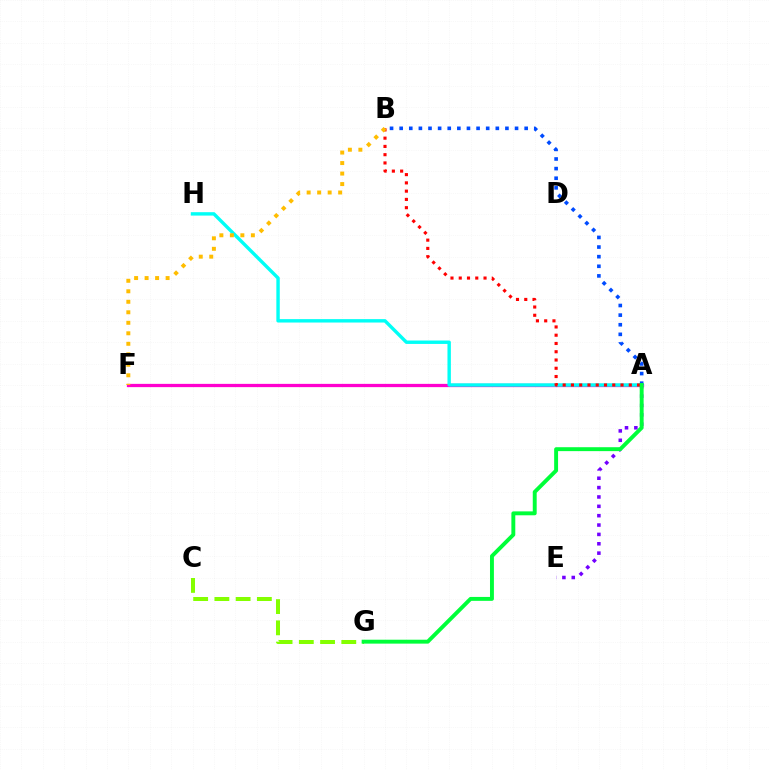{('A', 'E'): [{'color': '#7200ff', 'line_style': 'dotted', 'thickness': 2.54}], ('A', 'F'): [{'color': '#ff00cf', 'line_style': 'solid', 'thickness': 2.35}], ('A', 'H'): [{'color': '#00fff6', 'line_style': 'solid', 'thickness': 2.45}], ('A', 'B'): [{'color': '#ff0000', 'line_style': 'dotted', 'thickness': 2.25}, {'color': '#004bff', 'line_style': 'dotted', 'thickness': 2.61}], ('B', 'F'): [{'color': '#ffbd00', 'line_style': 'dotted', 'thickness': 2.85}], ('C', 'G'): [{'color': '#84ff00', 'line_style': 'dashed', 'thickness': 2.89}], ('A', 'G'): [{'color': '#00ff39', 'line_style': 'solid', 'thickness': 2.82}]}